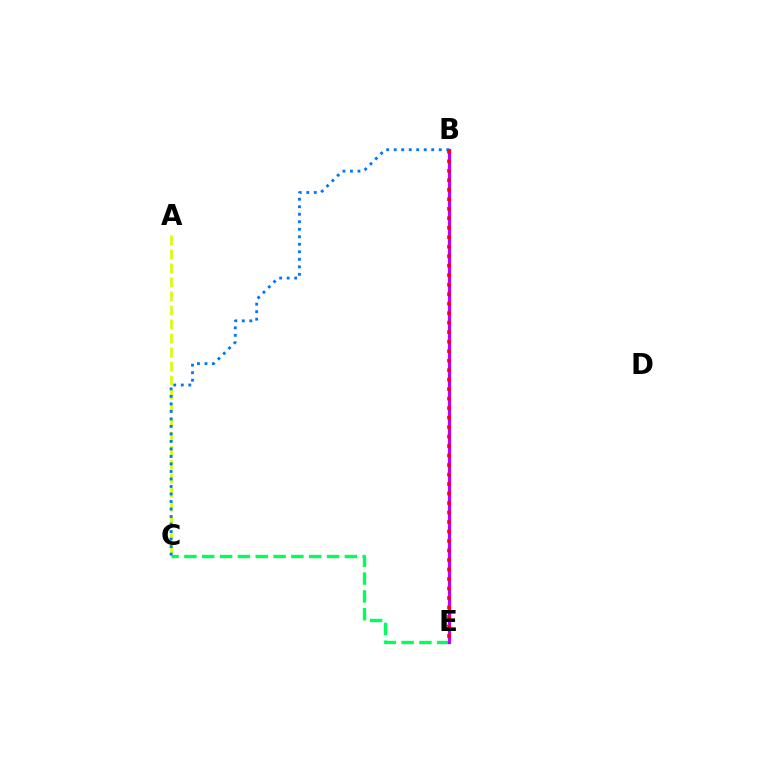{('A', 'C'): [{'color': '#d1ff00', 'line_style': 'dashed', 'thickness': 1.9}], ('C', 'E'): [{'color': '#00ff5c', 'line_style': 'dashed', 'thickness': 2.42}], ('B', 'C'): [{'color': '#0074ff', 'line_style': 'dotted', 'thickness': 2.04}], ('B', 'E'): [{'color': '#b900ff', 'line_style': 'solid', 'thickness': 2.32}, {'color': '#ff0000', 'line_style': 'dotted', 'thickness': 2.58}]}